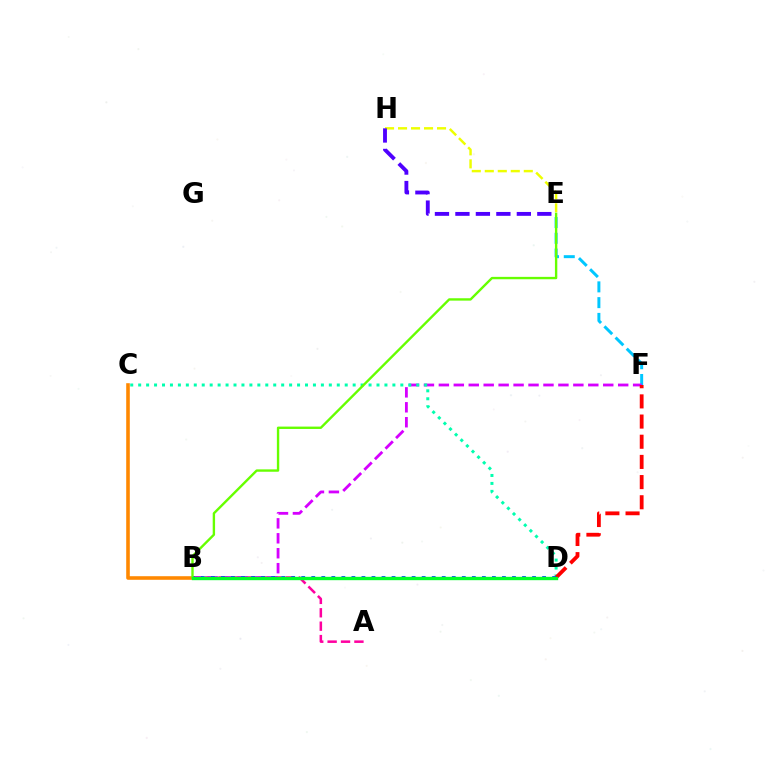{('E', 'H'): [{'color': '#eeff00', 'line_style': 'dashed', 'thickness': 1.77}, {'color': '#4f00ff', 'line_style': 'dashed', 'thickness': 2.78}], ('E', 'F'): [{'color': '#00c7ff', 'line_style': 'dashed', 'thickness': 2.14}], ('A', 'B'): [{'color': '#ff00a0', 'line_style': 'dashed', 'thickness': 1.82}], ('B', 'F'): [{'color': '#d600ff', 'line_style': 'dashed', 'thickness': 2.03}], ('B', 'C'): [{'color': '#ff8800', 'line_style': 'solid', 'thickness': 2.59}], ('C', 'D'): [{'color': '#00ffaf', 'line_style': 'dotted', 'thickness': 2.16}], ('D', 'F'): [{'color': '#ff0000', 'line_style': 'dashed', 'thickness': 2.74}], ('B', 'D'): [{'color': '#003fff', 'line_style': 'dotted', 'thickness': 2.73}, {'color': '#00ff27', 'line_style': 'solid', 'thickness': 2.42}], ('B', 'E'): [{'color': '#66ff00', 'line_style': 'solid', 'thickness': 1.71}]}